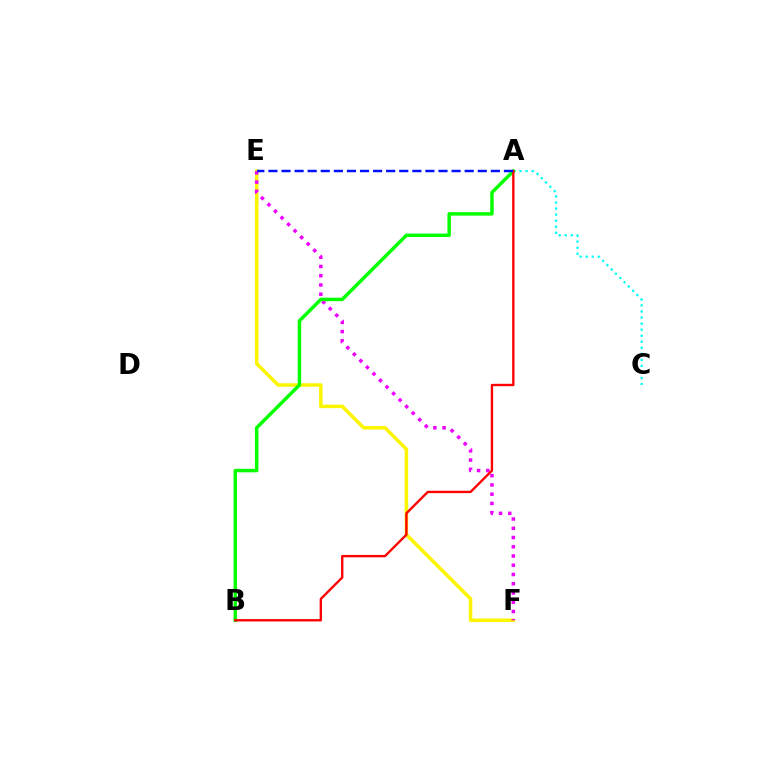{('E', 'F'): [{'color': '#fcf500', 'line_style': 'solid', 'thickness': 2.52}, {'color': '#ee00ff', 'line_style': 'dotted', 'thickness': 2.51}], ('A', 'C'): [{'color': '#00fff6', 'line_style': 'dotted', 'thickness': 1.64}], ('A', 'B'): [{'color': '#08ff00', 'line_style': 'solid', 'thickness': 2.51}, {'color': '#ff0000', 'line_style': 'solid', 'thickness': 1.7}], ('A', 'E'): [{'color': '#0010ff', 'line_style': 'dashed', 'thickness': 1.78}]}